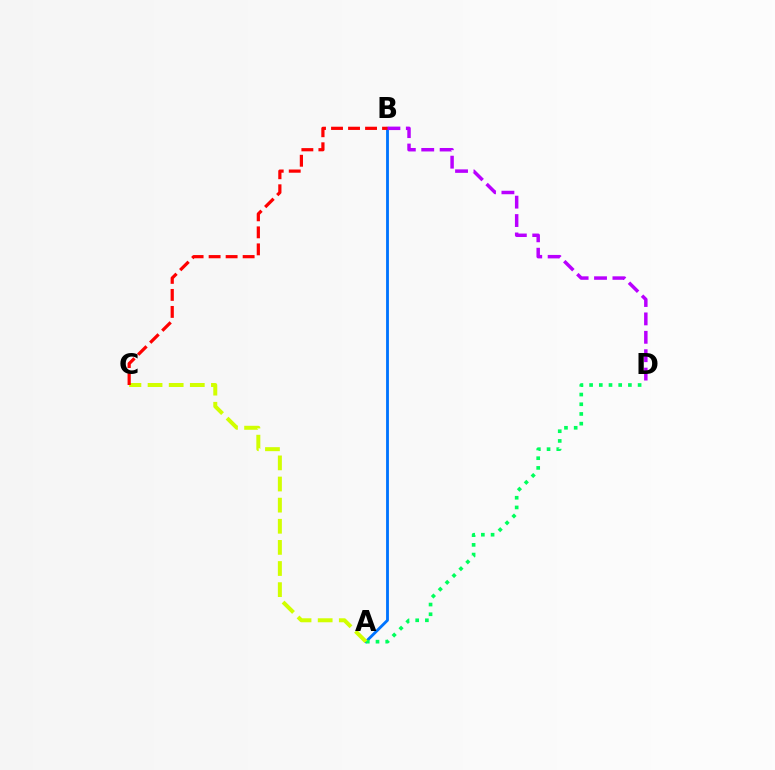{('A', 'B'): [{'color': '#0074ff', 'line_style': 'solid', 'thickness': 2.05}], ('A', 'D'): [{'color': '#00ff5c', 'line_style': 'dotted', 'thickness': 2.64}], ('A', 'C'): [{'color': '#d1ff00', 'line_style': 'dashed', 'thickness': 2.87}], ('B', 'D'): [{'color': '#b900ff', 'line_style': 'dashed', 'thickness': 2.5}], ('B', 'C'): [{'color': '#ff0000', 'line_style': 'dashed', 'thickness': 2.31}]}